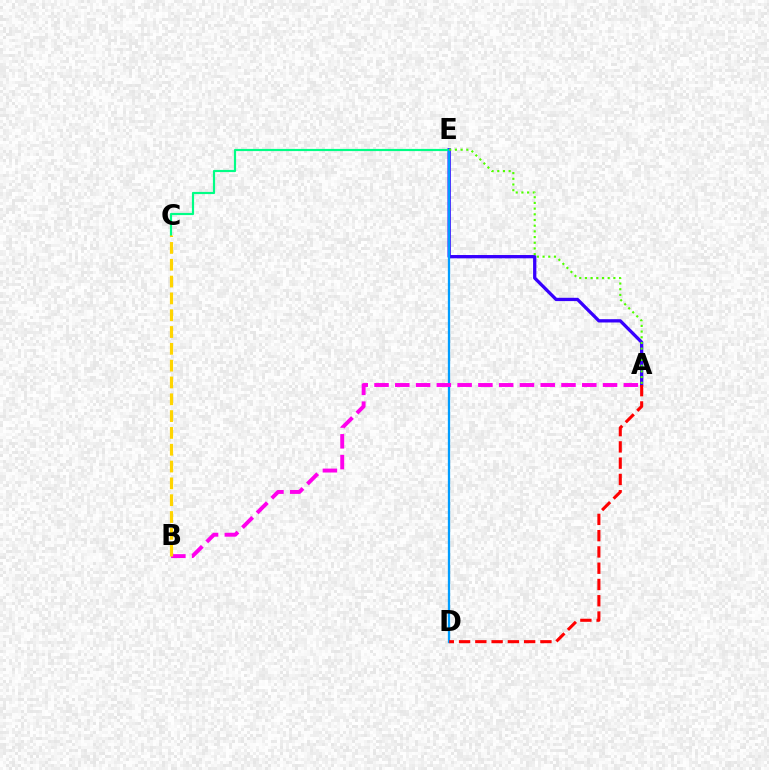{('A', 'E'): [{'color': '#3700ff', 'line_style': 'solid', 'thickness': 2.37}, {'color': '#4fff00', 'line_style': 'dotted', 'thickness': 1.55}], ('C', 'E'): [{'color': '#00ff86', 'line_style': 'solid', 'thickness': 1.57}], ('D', 'E'): [{'color': '#009eff', 'line_style': 'solid', 'thickness': 1.65}], ('A', 'B'): [{'color': '#ff00ed', 'line_style': 'dashed', 'thickness': 2.82}], ('B', 'C'): [{'color': '#ffd500', 'line_style': 'dashed', 'thickness': 2.28}], ('A', 'D'): [{'color': '#ff0000', 'line_style': 'dashed', 'thickness': 2.21}]}